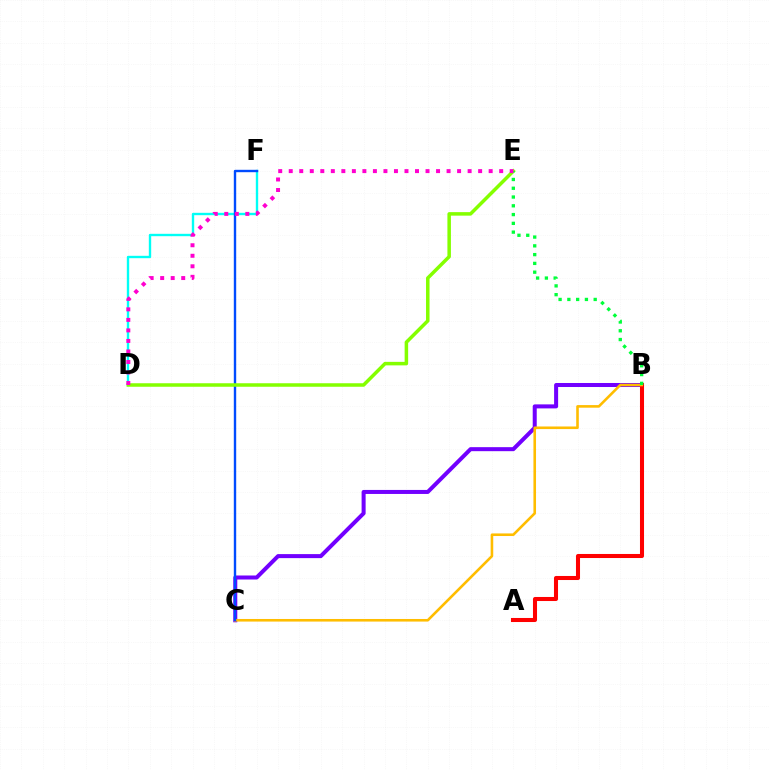{('D', 'F'): [{'color': '#00fff6', 'line_style': 'solid', 'thickness': 1.71}], ('B', 'C'): [{'color': '#7200ff', 'line_style': 'solid', 'thickness': 2.89}, {'color': '#ffbd00', 'line_style': 'solid', 'thickness': 1.87}], ('A', 'B'): [{'color': '#ff0000', 'line_style': 'solid', 'thickness': 2.92}], ('C', 'F'): [{'color': '#004bff', 'line_style': 'solid', 'thickness': 1.72}], ('D', 'E'): [{'color': '#84ff00', 'line_style': 'solid', 'thickness': 2.53}, {'color': '#ff00cf', 'line_style': 'dotted', 'thickness': 2.86}], ('B', 'E'): [{'color': '#00ff39', 'line_style': 'dotted', 'thickness': 2.38}]}